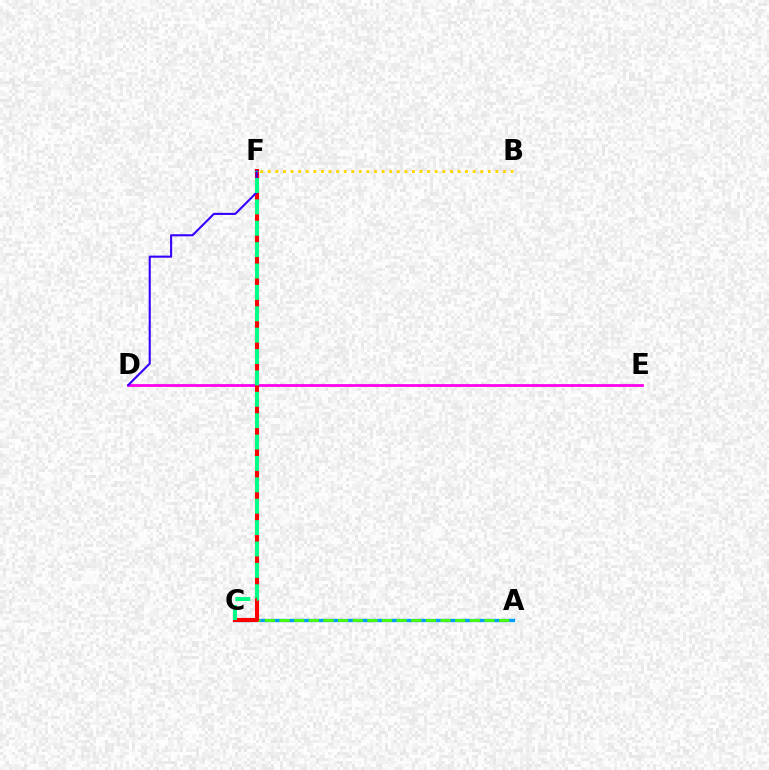{('A', 'C'): [{'color': '#009eff', 'line_style': 'solid', 'thickness': 2.41}, {'color': '#4fff00', 'line_style': 'dashed', 'thickness': 1.99}], ('D', 'E'): [{'color': '#ff00ed', 'line_style': 'solid', 'thickness': 2.0}], ('C', 'F'): [{'color': '#ff0000', 'line_style': 'solid', 'thickness': 2.94}, {'color': '#00ff86', 'line_style': 'dashed', 'thickness': 2.9}], ('D', 'F'): [{'color': '#3700ff', 'line_style': 'solid', 'thickness': 1.51}], ('B', 'F'): [{'color': '#ffd500', 'line_style': 'dotted', 'thickness': 2.06}]}